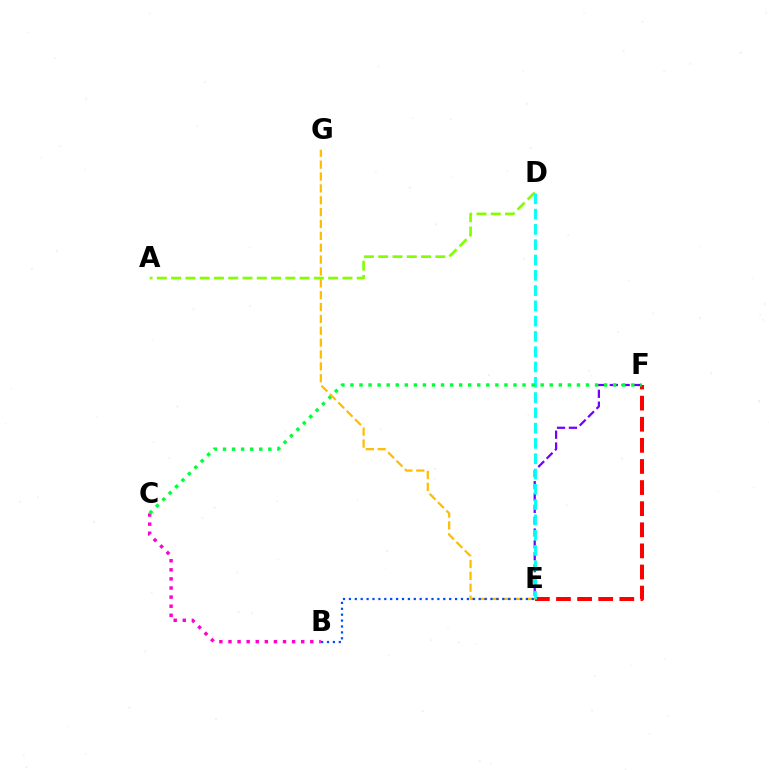{('E', 'F'): [{'color': '#ff0000', 'line_style': 'dashed', 'thickness': 2.87}, {'color': '#7200ff', 'line_style': 'dashed', 'thickness': 1.61}], ('B', 'C'): [{'color': '#ff00cf', 'line_style': 'dotted', 'thickness': 2.47}], ('A', 'D'): [{'color': '#84ff00', 'line_style': 'dashed', 'thickness': 1.94}], ('D', 'E'): [{'color': '#00fff6', 'line_style': 'dashed', 'thickness': 2.08}], ('C', 'F'): [{'color': '#00ff39', 'line_style': 'dotted', 'thickness': 2.46}], ('E', 'G'): [{'color': '#ffbd00', 'line_style': 'dashed', 'thickness': 1.61}], ('B', 'E'): [{'color': '#004bff', 'line_style': 'dotted', 'thickness': 1.6}]}